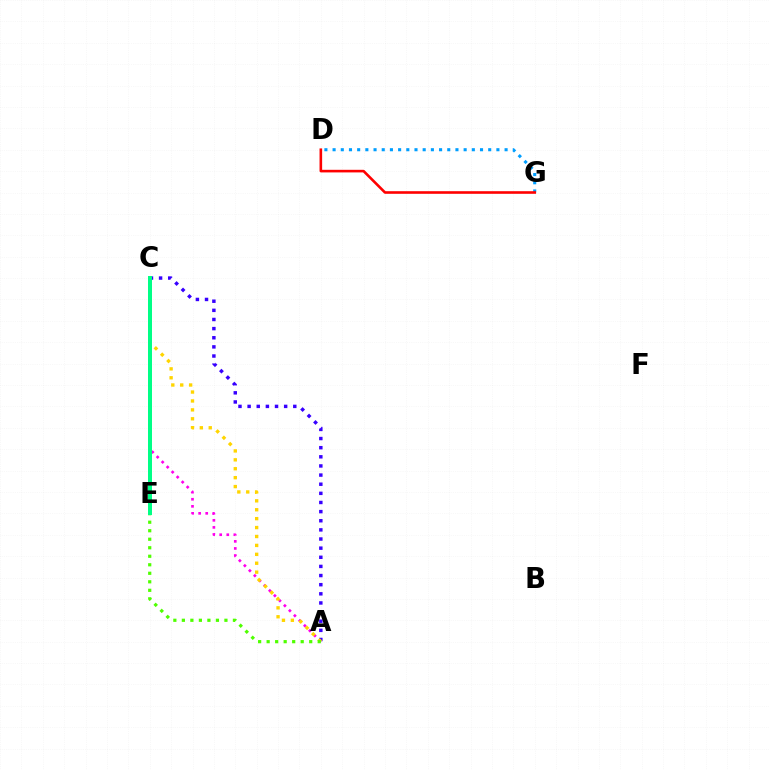{('A', 'C'): [{'color': '#3700ff', 'line_style': 'dotted', 'thickness': 2.48}, {'color': '#ff00ed', 'line_style': 'dotted', 'thickness': 1.92}, {'color': '#ffd500', 'line_style': 'dotted', 'thickness': 2.42}, {'color': '#4fff00', 'line_style': 'dotted', 'thickness': 2.31}], ('D', 'G'): [{'color': '#009eff', 'line_style': 'dotted', 'thickness': 2.23}, {'color': '#ff0000', 'line_style': 'solid', 'thickness': 1.88}], ('C', 'E'): [{'color': '#00ff86', 'line_style': 'solid', 'thickness': 2.87}]}